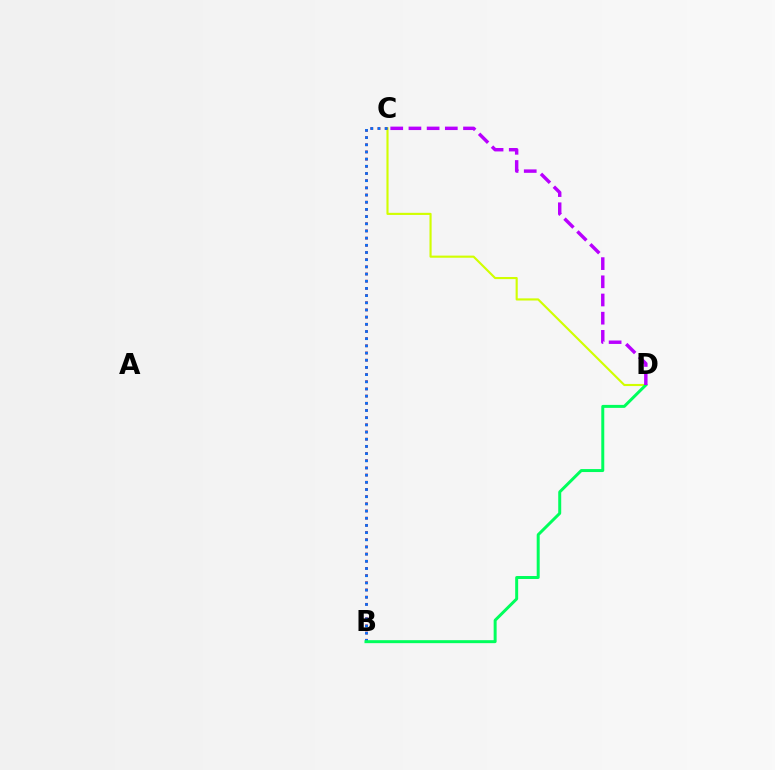{('C', 'D'): [{'color': '#d1ff00', 'line_style': 'solid', 'thickness': 1.54}, {'color': '#b900ff', 'line_style': 'dashed', 'thickness': 2.47}], ('B', 'C'): [{'color': '#ff0000', 'line_style': 'dotted', 'thickness': 1.95}, {'color': '#0074ff', 'line_style': 'dotted', 'thickness': 1.95}], ('B', 'D'): [{'color': '#00ff5c', 'line_style': 'solid', 'thickness': 2.14}]}